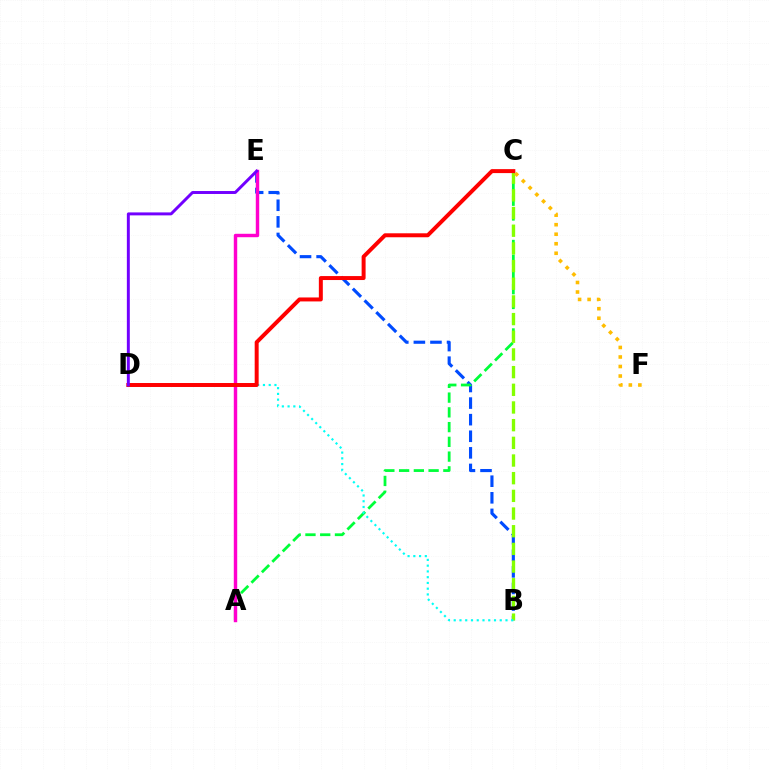{('B', 'E'): [{'color': '#004bff', 'line_style': 'dashed', 'thickness': 2.25}], ('A', 'C'): [{'color': '#00ff39', 'line_style': 'dashed', 'thickness': 2.0}], ('B', 'C'): [{'color': '#84ff00', 'line_style': 'dashed', 'thickness': 2.4}], ('A', 'E'): [{'color': '#ff00cf', 'line_style': 'solid', 'thickness': 2.47}], ('C', 'F'): [{'color': '#ffbd00', 'line_style': 'dotted', 'thickness': 2.59}], ('B', 'D'): [{'color': '#00fff6', 'line_style': 'dotted', 'thickness': 1.56}], ('C', 'D'): [{'color': '#ff0000', 'line_style': 'solid', 'thickness': 2.86}], ('D', 'E'): [{'color': '#7200ff', 'line_style': 'solid', 'thickness': 2.13}]}